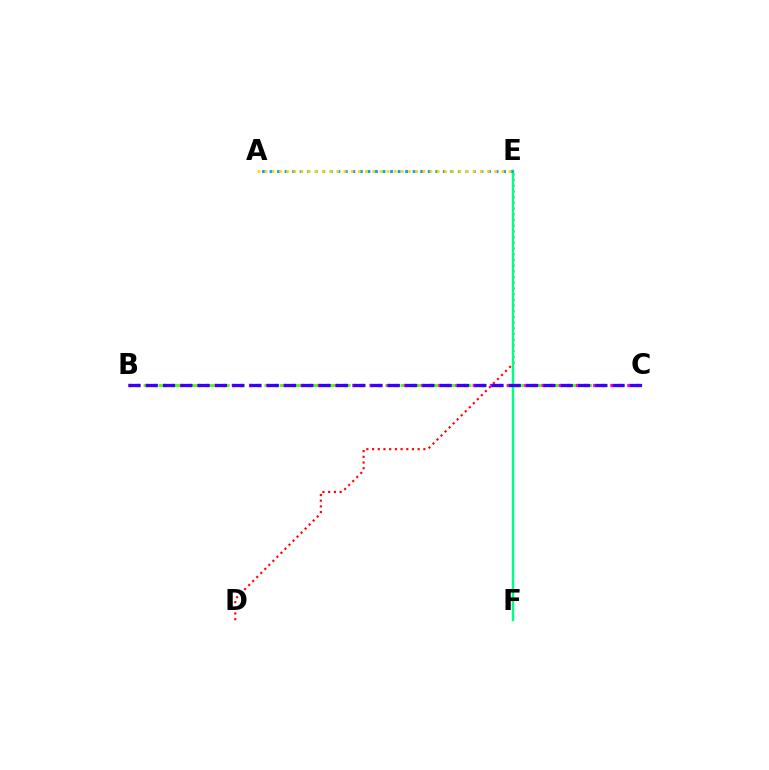{('D', 'E'): [{'color': '#ff0000', 'line_style': 'dotted', 'thickness': 1.55}], ('E', 'F'): [{'color': '#00ff86', 'line_style': 'solid', 'thickness': 1.76}], ('B', 'C'): [{'color': '#4fff00', 'line_style': 'dashed', 'thickness': 2.05}, {'color': '#ff00ed', 'line_style': 'dotted', 'thickness': 2.34}, {'color': '#3700ff', 'line_style': 'dashed', 'thickness': 2.35}], ('A', 'E'): [{'color': '#009eff', 'line_style': 'dotted', 'thickness': 2.05}, {'color': '#ffd500', 'line_style': 'dotted', 'thickness': 1.95}]}